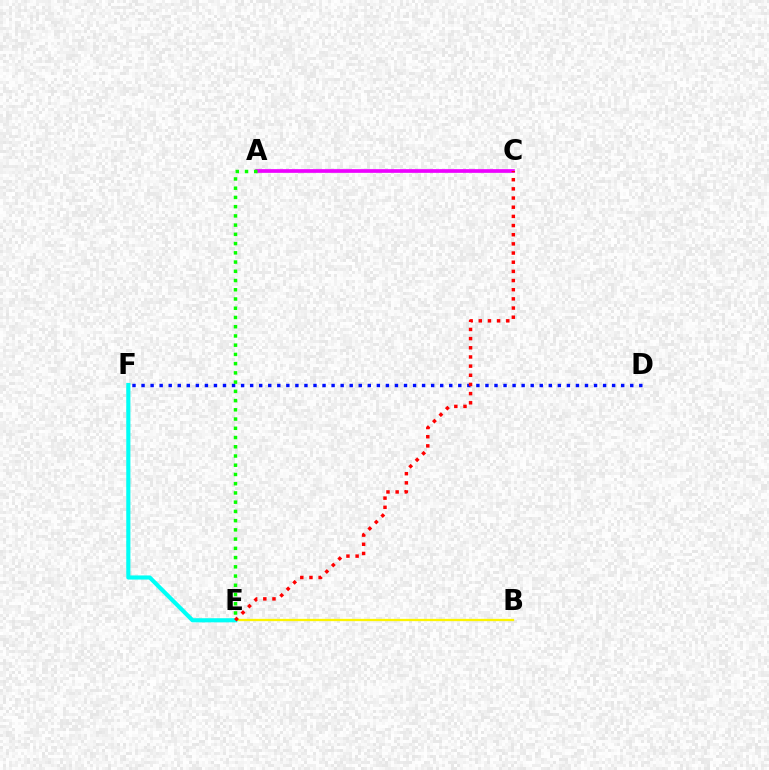{('B', 'E'): [{'color': '#fcf500', 'line_style': 'solid', 'thickness': 1.66}], ('A', 'C'): [{'color': '#ee00ff', 'line_style': 'solid', 'thickness': 2.66}], ('D', 'F'): [{'color': '#0010ff', 'line_style': 'dotted', 'thickness': 2.46}], ('A', 'E'): [{'color': '#08ff00', 'line_style': 'dotted', 'thickness': 2.51}], ('E', 'F'): [{'color': '#00fff6', 'line_style': 'solid', 'thickness': 2.97}], ('C', 'E'): [{'color': '#ff0000', 'line_style': 'dotted', 'thickness': 2.49}]}